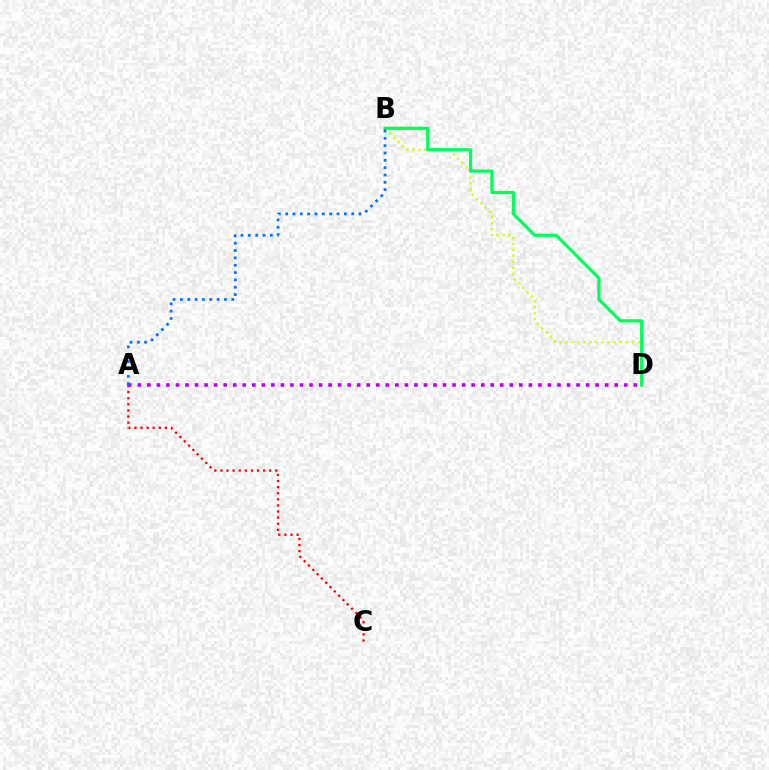{('A', 'C'): [{'color': '#ff0000', 'line_style': 'dotted', 'thickness': 1.66}], ('B', 'D'): [{'color': '#d1ff00', 'line_style': 'dotted', 'thickness': 1.64}, {'color': '#00ff5c', 'line_style': 'solid', 'thickness': 2.31}], ('A', 'D'): [{'color': '#b900ff', 'line_style': 'dotted', 'thickness': 2.59}], ('A', 'B'): [{'color': '#0074ff', 'line_style': 'dotted', 'thickness': 1.99}]}